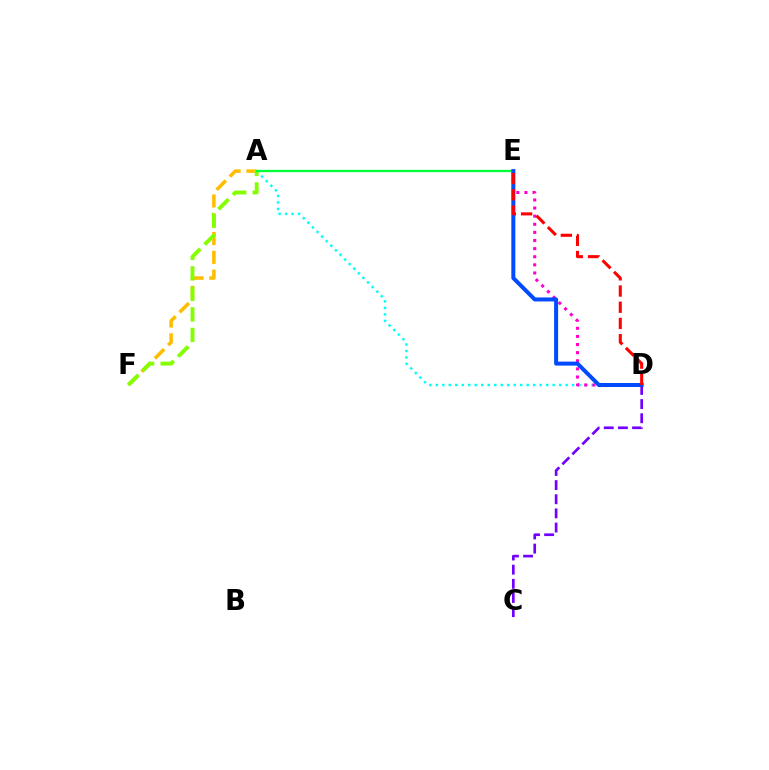{('C', 'D'): [{'color': '#7200ff', 'line_style': 'dashed', 'thickness': 1.92}], ('A', 'D'): [{'color': '#00fff6', 'line_style': 'dotted', 'thickness': 1.76}], ('D', 'E'): [{'color': '#ff00cf', 'line_style': 'dotted', 'thickness': 2.2}, {'color': '#004bff', 'line_style': 'solid', 'thickness': 2.88}, {'color': '#ff0000', 'line_style': 'dashed', 'thickness': 2.2}], ('A', 'F'): [{'color': '#ffbd00', 'line_style': 'dashed', 'thickness': 2.55}, {'color': '#84ff00', 'line_style': 'dashed', 'thickness': 2.79}], ('A', 'E'): [{'color': '#00ff39', 'line_style': 'solid', 'thickness': 1.65}]}